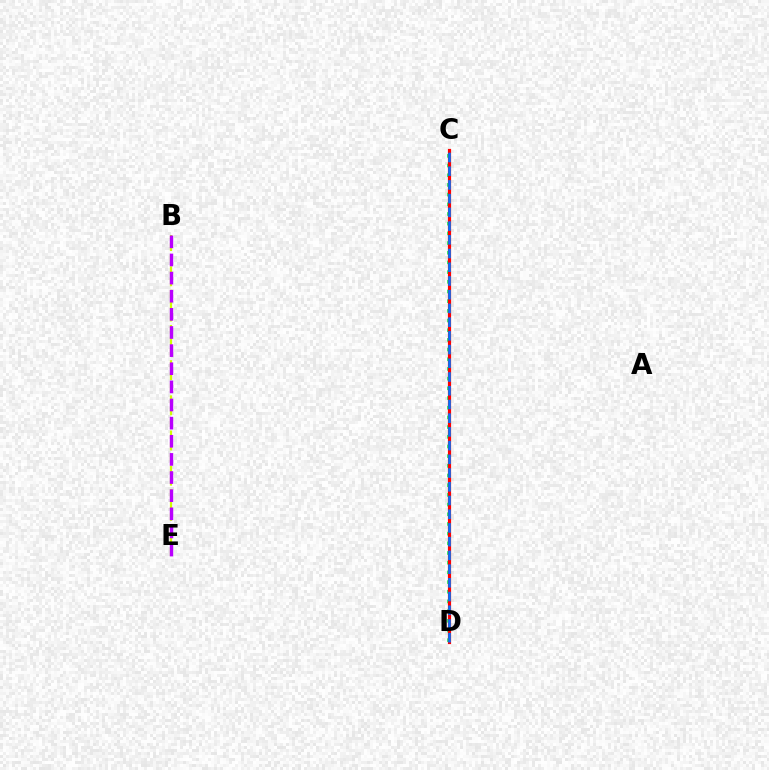{('C', 'D'): [{'color': '#00ff5c', 'line_style': 'dotted', 'thickness': 2.63}, {'color': '#ff0000', 'line_style': 'solid', 'thickness': 2.3}, {'color': '#0074ff', 'line_style': 'dashed', 'thickness': 1.86}], ('B', 'E'): [{'color': '#d1ff00', 'line_style': 'dashed', 'thickness': 1.59}, {'color': '#b900ff', 'line_style': 'dashed', 'thickness': 2.46}]}